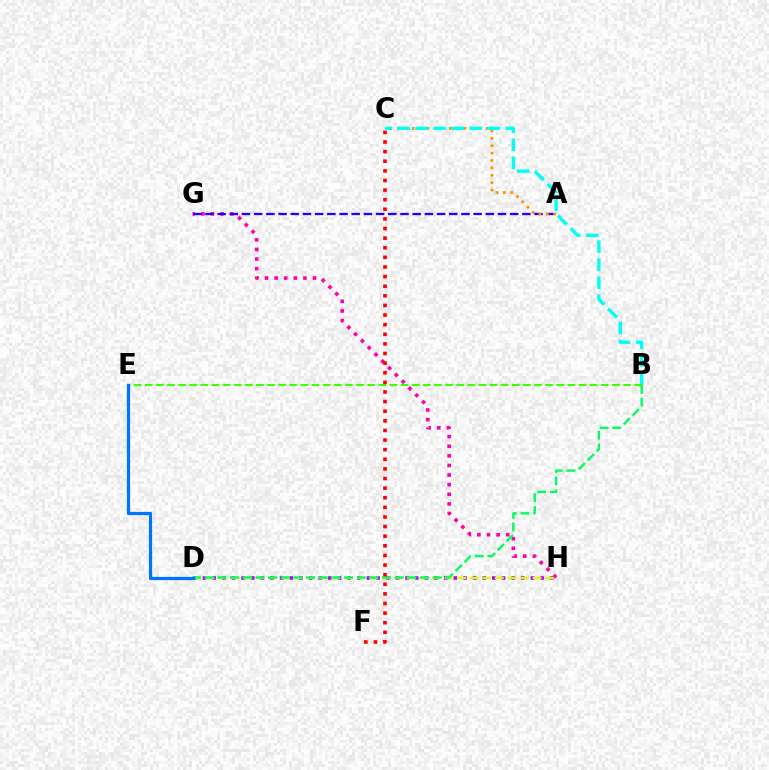{('G', 'H'): [{'color': '#ff00ac', 'line_style': 'dotted', 'thickness': 2.61}], ('A', 'G'): [{'color': '#2500ff', 'line_style': 'dashed', 'thickness': 1.66}], ('A', 'C'): [{'color': '#ff9400', 'line_style': 'dotted', 'thickness': 2.01}], ('B', 'C'): [{'color': '#00fff6', 'line_style': 'dashed', 'thickness': 2.45}], ('D', 'H'): [{'color': '#b900ff', 'line_style': 'dotted', 'thickness': 2.62}, {'color': '#d1ff00', 'line_style': 'dashed', 'thickness': 1.71}], ('B', 'E'): [{'color': '#3dff00', 'line_style': 'dashed', 'thickness': 1.51}], ('B', 'D'): [{'color': '#00ff5c', 'line_style': 'dashed', 'thickness': 1.72}], ('C', 'F'): [{'color': '#ff0000', 'line_style': 'dotted', 'thickness': 2.61}], ('D', 'E'): [{'color': '#0074ff', 'line_style': 'solid', 'thickness': 2.32}]}